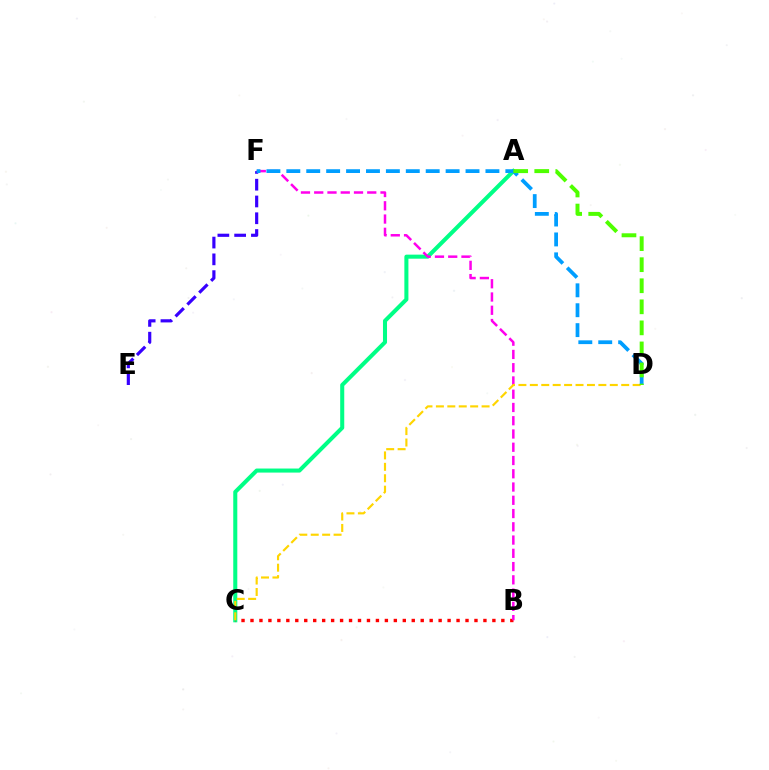{('A', 'C'): [{'color': '#00ff86', 'line_style': 'solid', 'thickness': 2.92}], ('B', 'C'): [{'color': '#ff0000', 'line_style': 'dotted', 'thickness': 2.43}], ('B', 'F'): [{'color': '#ff00ed', 'line_style': 'dashed', 'thickness': 1.8}], ('E', 'F'): [{'color': '#3700ff', 'line_style': 'dashed', 'thickness': 2.28}], ('C', 'D'): [{'color': '#ffd500', 'line_style': 'dashed', 'thickness': 1.55}], ('D', 'F'): [{'color': '#009eff', 'line_style': 'dashed', 'thickness': 2.7}], ('A', 'D'): [{'color': '#4fff00', 'line_style': 'dashed', 'thickness': 2.86}]}